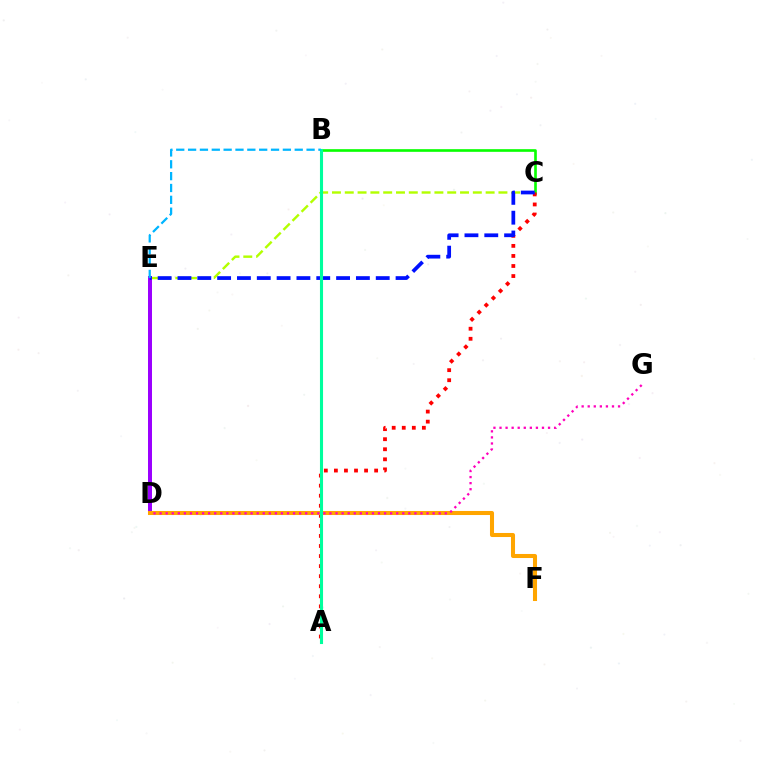{('B', 'C'): [{'color': '#08ff00', 'line_style': 'solid', 'thickness': 1.91}], ('A', 'C'): [{'color': '#ff0000', 'line_style': 'dotted', 'thickness': 2.73}], ('C', 'E'): [{'color': '#b3ff00', 'line_style': 'dashed', 'thickness': 1.74}, {'color': '#0010ff', 'line_style': 'dashed', 'thickness': 2.69}], ('D', 'E'): [{'color': '#9b00ff', 'line_style': 'solid', 'thickness': 2.87}], ('D', 'F'): [{'color': '#ffa500', 'line_style': 'solid', 'thickness': 2.91}], ('A', 'B'): [{'color': '#00ff9d', 'line_style': 'solid', 'thickness': 2.22}], ('D', 'G'): [{'color': '#ff00bd', 'line_style': 'dotted', 'thickness': 1.65}], ('B', 'E'): [{'color': '#00b5ff', 'line_style': 'dashed', 'thickness': 1.61}]}